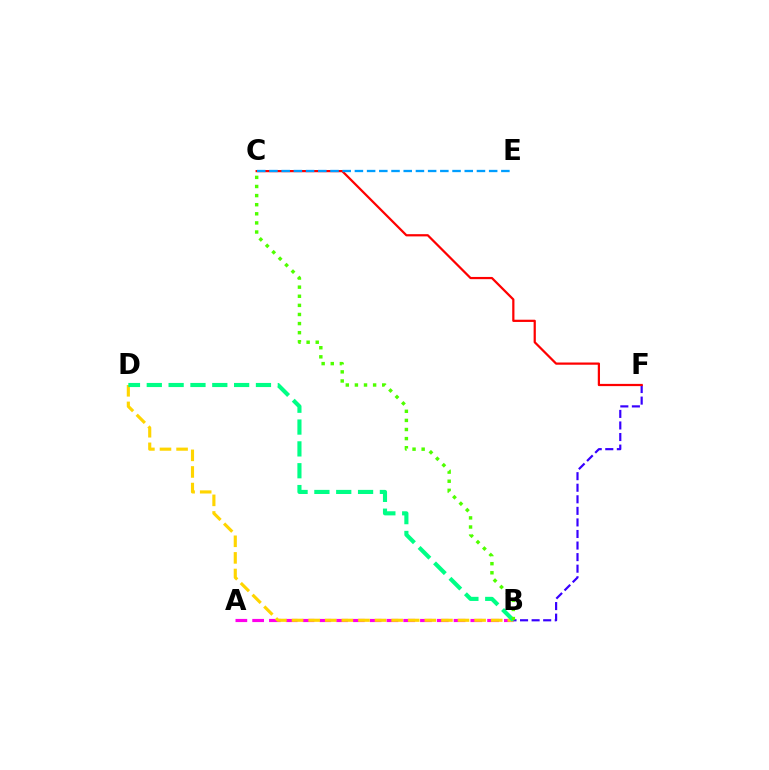{('A', 'B'): [{'color': '#ff00ed', 'line_style': 'dashed', 'thickness': 2.28}], ('B', 'D'): [{'color': '#ffd500', 'line_style': 'dashed', 'thickness': 2.25}, {'color': '#00ff86', 'line_style': 'dashed', 'thickness': 2.97}], ('B', 'F'): [{'color': '#3700ff', 'line_style': 'dashed', 'thickness': 1.57}], ('C', 'F'): [{'color': '#ff0000', 'line_style': 'solid', 'thickness': 1.6}], ('B', 'C'): [{'color': '#4fff00', 'line_style': 'dotted', 'thickness': 2.47}], ('C', 'E'): [{'color': '#009eff', 'line_style': 'dashed', 'thickness': 1.66}]}